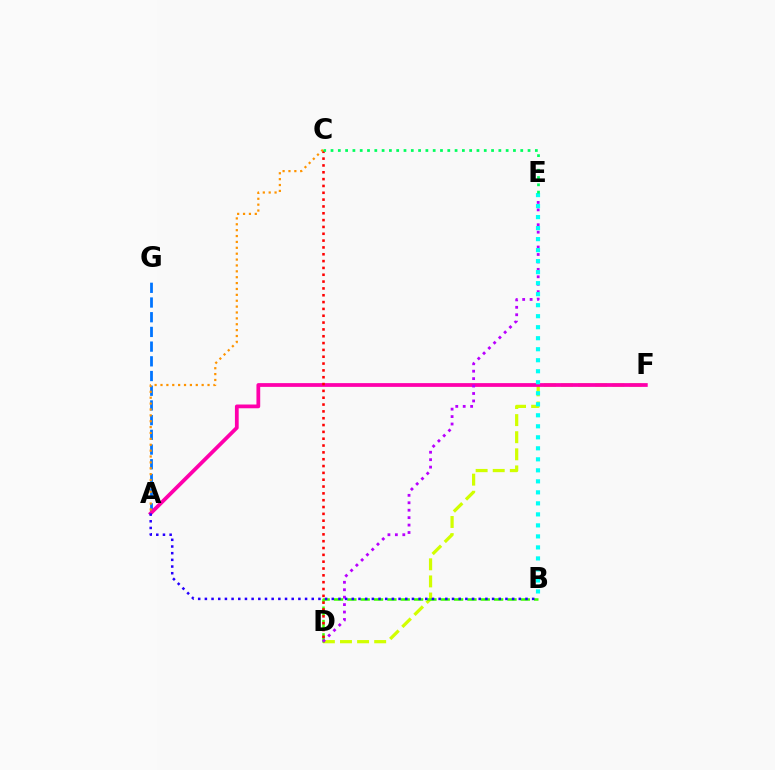{('D', 'F'): [{'color': '#d1ff00', 'line_style': 'dashed', 'thickness': 2.32}], ('A', 'G'): [{'color': '#0074ff', 'line_style': 'dashed', 'thickness': 2.0}], ('B', 'D'): [{'color': '#3dff00', 'line_style': 'dashed', 'thickness': 1.81}], ('A', 'F'): [{'color': '#ff00ac', 'line_style': 'solid', 'thickness': 2.71}], ('D', 'E'): [{'color': '#b900ff', 'line_style': 'dotted', 'thickness': 2.02}], ('C', 'D'): [{'color': '#ff0000', 'line_style': 'dotted', 'thickness': 1.86}], ('B', 'E'): [{'color': '#00fff6', 'line_style': 'dotted', 'thickness': 2.99}], ('A', 'C'): [{'color': '#ff9400', 'line_style': 'dotted', 'thickness': 1.6}], ('C', 'E'): [{'color': '#00ff5c', 'line_style': 'dotted', 'thickness': 1.98}], ('A', 'B'): [{'color': '#2500ff', 'line_style': 'dotted', 'thickness': 1.81}]}